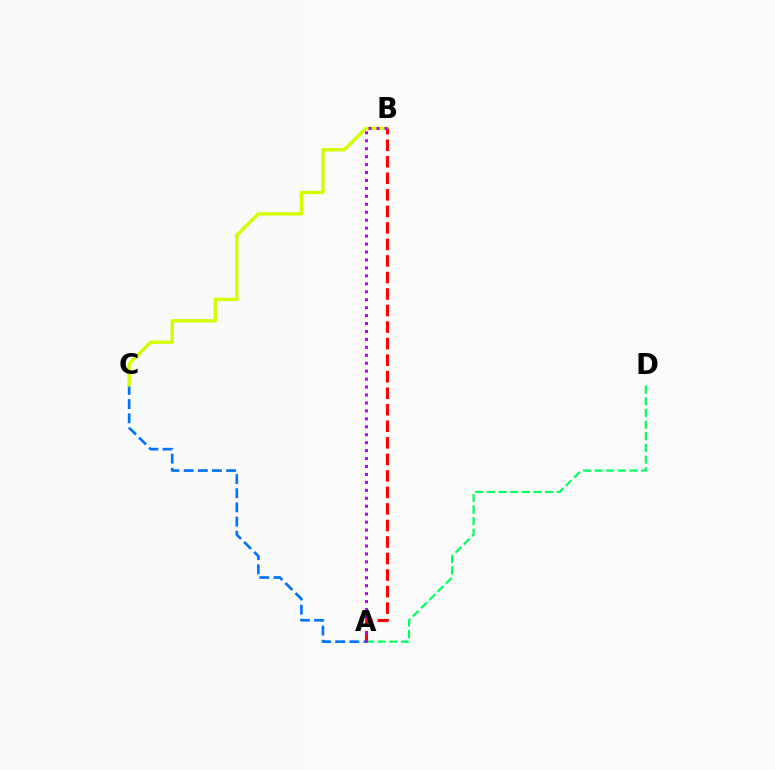{('A', 'C'): [{'color': '#0074ff', 'line_style': 'dashed', 'thickness': 1.92}], ('A', 'D'): [{'color': '#00ff5c', 'line_style': 'dashed', 'thickness': 1.58}], ('B', 'C'): [{'color': '#d1ff00', 'line_style': 'solid', 'thickness': 2.44}], ('A', 'B'): [{'color': '#ff0000', 'line_style': 'dashed', 'thickness': 2.25}, {'color': '#b900ff', 'line_style': 'dotted', 'thickness': 2.16}]}